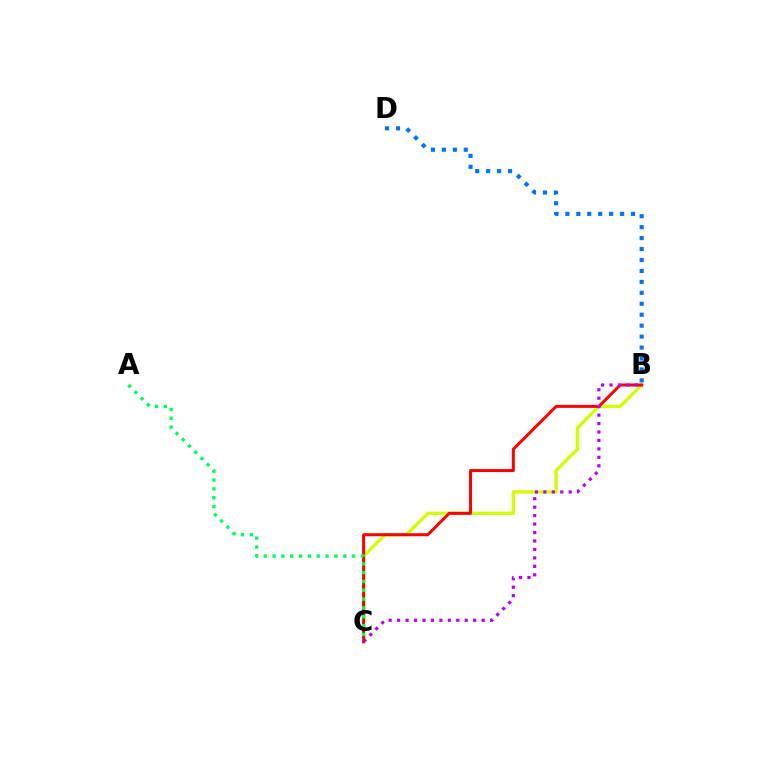{('B', 'C'): [{'color': '#d1ff00', 'line_style': 'solid', 'thickness': 2.39}, {'color': '#ff0000', 'line_style': 'solid', 'thickness': 2.16}, {'color': '#b900ff', 'line_style': 'dotted', 'thickness': 2.3}], ('A', 'C'): [{'color': '#00ff5c', 'line_style': 'dotted', 'thickness': 2.4}], ('B', 'D'): [{'color': '#0074ff', 'line_style': 'dotted', 'thickness': 2.97}]}